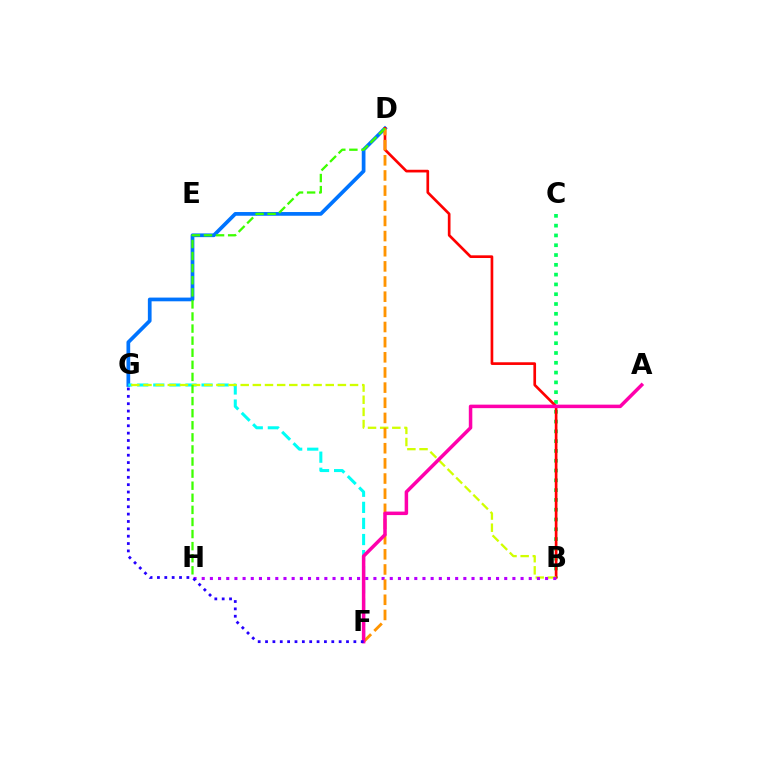{('B', 'C'): [{'color': '#00ff5c', 'line_style': 'dotted', 'thickness': 2.66}], ('D', 'G'): [{'color': '#0074ff', 'line_style': 'solid', 'thickness': 2.68}], ('B', 'D'): [{'color': '#ff0000', 'line_style': 'solid', 'thickness': 1.93}], ('F', 'G'): [{'color': '#00fff6', 'line_style': 'dashed', 'thickness': 2.19}, {'color': '#2500ff', 'line_style': 'dotted', 'thickness': 2.0}], ('B', 'G'): [{'color': '#d1ff00', 'line_style': 'dashed', 'thickness': 1.65}], ('B', 'H'): [{'color': '#b900ff', 'line_style': 'dotted', 'thickness': 2.22}], ('D', 'F'): [{'color': '#ff9400', 'line_style': 'dashed', 'thickness': 2.06}], ('A', 'F'): [{'color': '#ff00ac', 'line_style': 'solid', 'thickness': 2.52}], ('D', 'H'): [{'color': '#3dff00', 'line_style': 'dashed', 'thickness': 1.64}]}